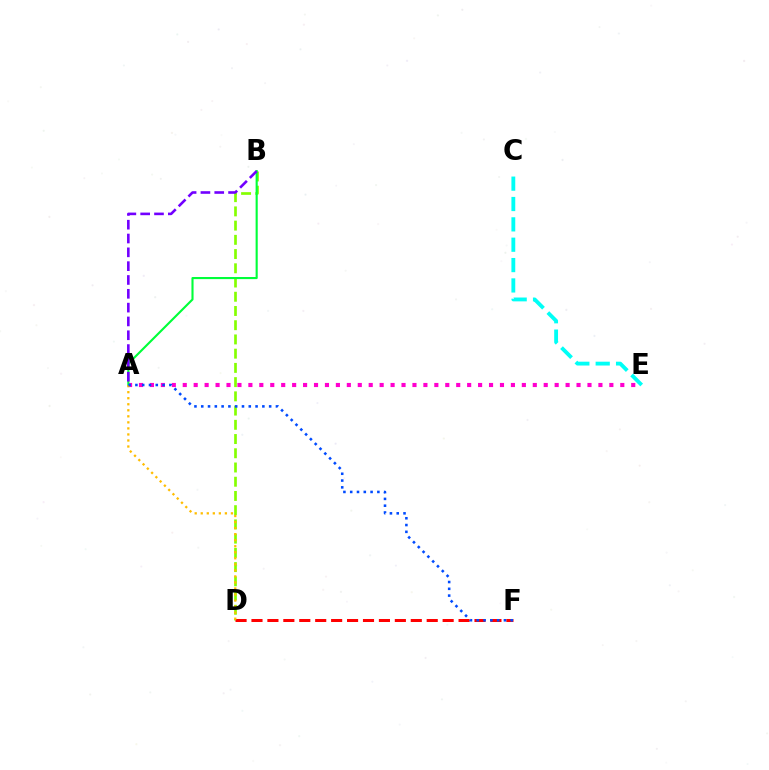{('B', 'D'): [{'color': '#84ff00', 'line_style': 'dashed', 'thickness': 1.93}], ('A', 'E'): [{'color': '#ff00cf', 'line_style': 'dotted', 'thickness': 2.97}], ('D', 'F'): [{'color': '#ff0000', 'line_style': 'dashed', 'thickness': 2.16}], ('C', 'E'): [{'color': '#00fff6', 'line_style': 'dashed', 'thickness': 2.77}], ('A', 'B'): [{'color': '#00ff39', 'line_style': 'solid', 'thickness': 1.53}, {'color': '#7200ff', 'line_style': 'dashed', 'thickness': 1.88}], ('A', 'D'): [{'color': '#ffbd00', 'line_style': 'dotted', 'thickness': 1.64}], ('A', 'F'): [{'color': '#004bff', 'line_style': 'dotted', 'thickness': 1.85}]}